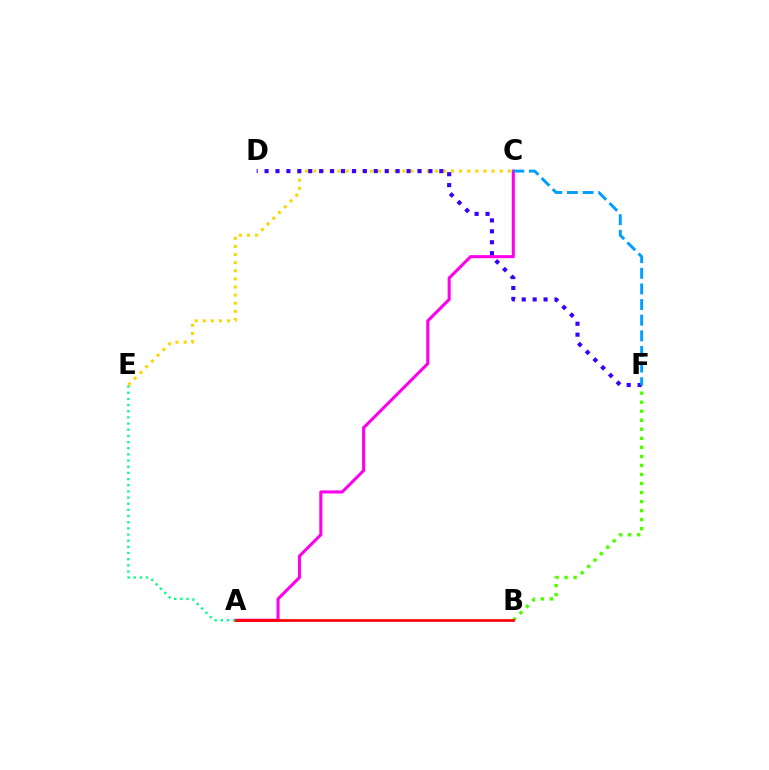{('C', 'E'): [{'color': '#ffd500', 'line_style': 'dotted', 'thickness': 2.2}], ('B', 'F'): [{'color': '#4fff00', 'line_style': 'dotted', 'thickness': 2.45}], ('A', 'C'): [{'color': '#ff00ed', 'line_style': 'solid', 'thickness': 2.21}], ('D', 'F'): [{'color': '#3700ff', 'line_style': 'dotted', 'thickness': 2.97}], ('C', 'F'): [{'color': '#009eff', 'line_style': 'dashed', 'thickness': 2.12}], ('A', 'B'): [{'color': '#ff0000', 'line_style': 'solid', 'thickness': 1.96}], ('A', 'E'): [{'color': '#00ff86', 'line_style': 'dotted', 'thickness': 1.67}]}